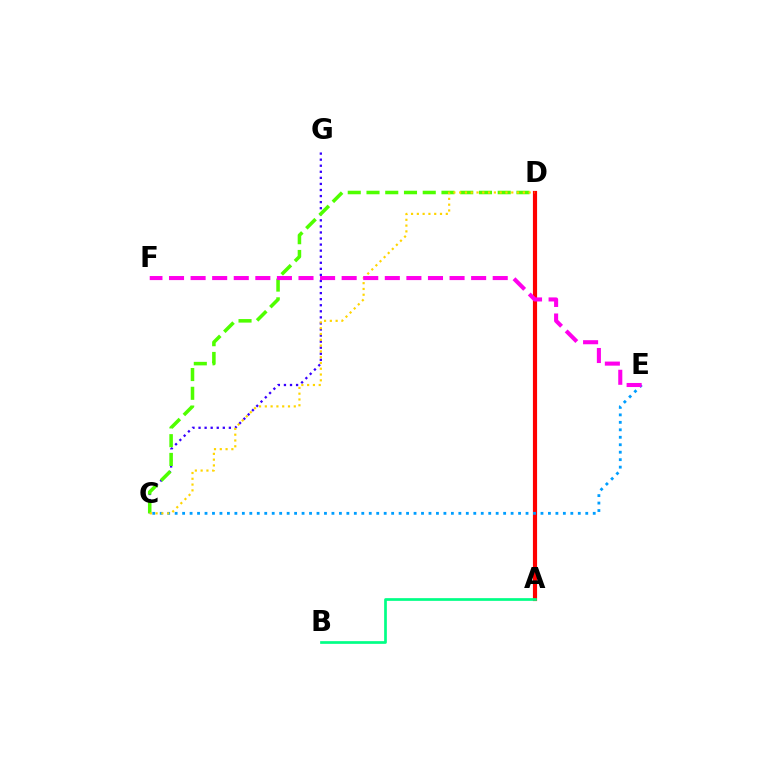{('A', 'D'): [{'color': '#ff0000', 'line_style': 'solid', 'thickness': 3.0}], ('C', 'G'): [{'color': '#3700ff', 'line_style': 'dotted', 'thickness': 1.65}], ('C', 'D'): [{'color': '#4fff00', 'line_style': 'dashed', 'thickness': 2.55}, {'color': '#ffd500', 'line_style': 'dotted', 'thickness': 1.57}], ('C', 'E'): [{'color': '#009eff', 'line_style': 'dotted', 'thickness': 2.03}], ('A', 'B'): [{'color': '#00ff86', 'line_style': 'solid', 'thickness': 1.95}], ('E', 'F'): [{'color': '#ff00ed', 'line_style': 'dashed', 'thickness': 2.93}]}